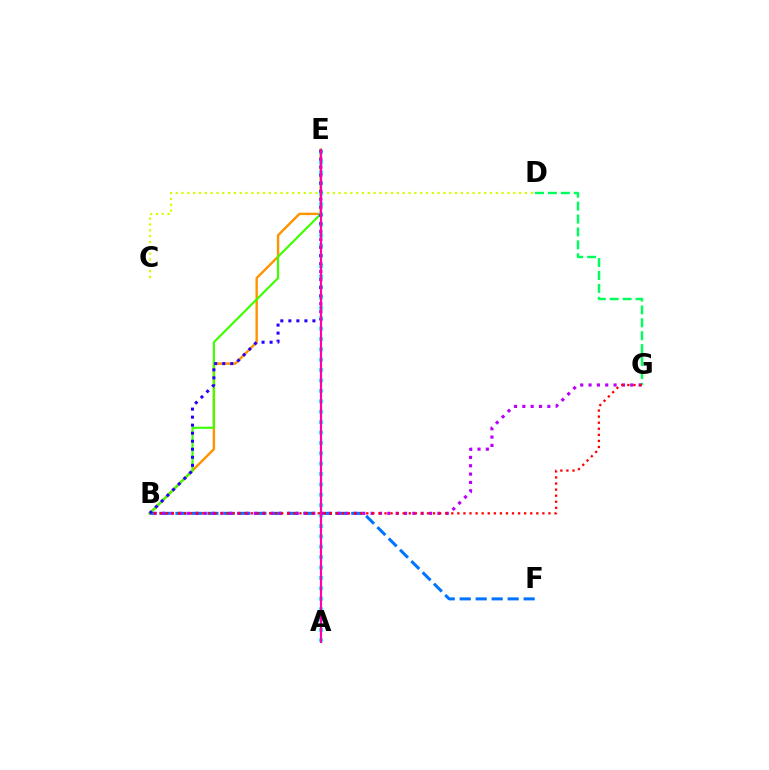{('C', 'D'): [{'color': '#d1ff00', 'line_style': 'dotted', 'thickness': 1.58}], ('B', 'E'): [{'color': '#ff9400', 'line_style': 'solid', 'thickness': 1.74}, {'color': '#3dff00', 'line_style': 'solid', 'thickness': 1.56}, {'color': '#2500ff', 'line_style': 'dotted', 'thickness': 2.18}], ('B', 'F'): [{'color': '#0074ff', 'line_style': 'dashed', 'thickness': 2.17}], ('A', 'E'): [{'color': '#00fff6', 'line_style': 'dotted', 'thickness': 2.82}, {'color': '#ff00ac', 'line_style': 'solid', 'thickness': 1.57}], ('D', 'G'): [{'color': '#00ff5c', 'line_style': 'dashed', 'thickness': 1.75}], ('B', 'G'): [{'color': '#b900ff', 'line_style': 'dotted', 'thickness': 2.27}, {'color': '#ff0000', 'line_style': 'dotted', 'thickness': 1.65}]}